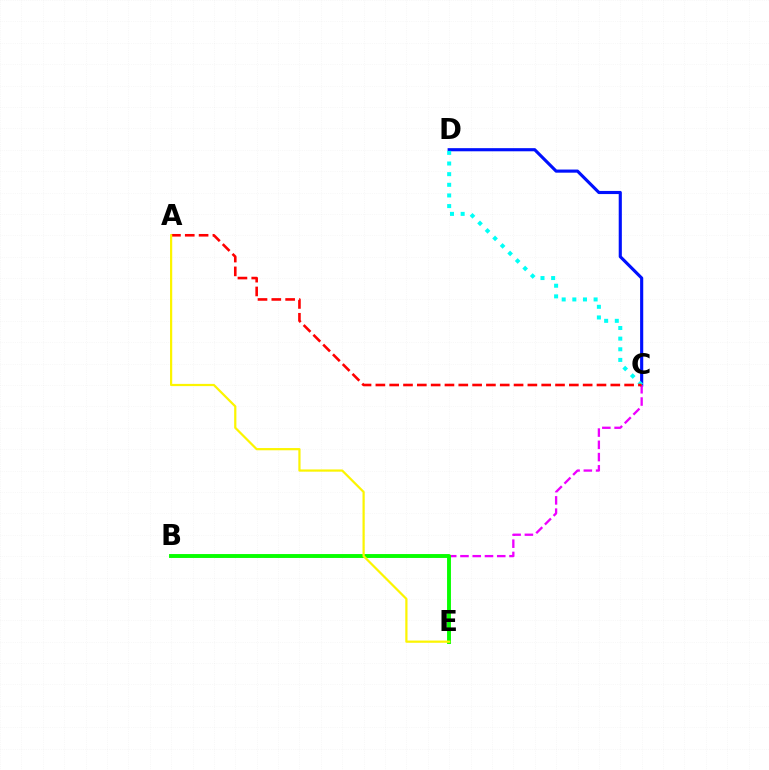{('C', 'D'): [{'color': '#0010ff', 'line_style': 'solid', 'thickness': 2.26}, {'color': '#00fff6', 'line_style': 'dotted', 'thickness': 2.89}], ('B', 'C'): [{'color': '#ee00ff', 'line_style': 'dashed', 'thickness': 1.67}], ('B', 'E'): [{'color': '#08ff00', 'line_style': 'solid', 'thickness': 2.8}], ('A', 'C'): [{'color': '#ff0000', 'line_style': 'dashed', 'thickness': 1.88}], ('A', 'E'): [{'color': '#fcf500', 'line_style': 'solid', 'thickness': 1.6}]}